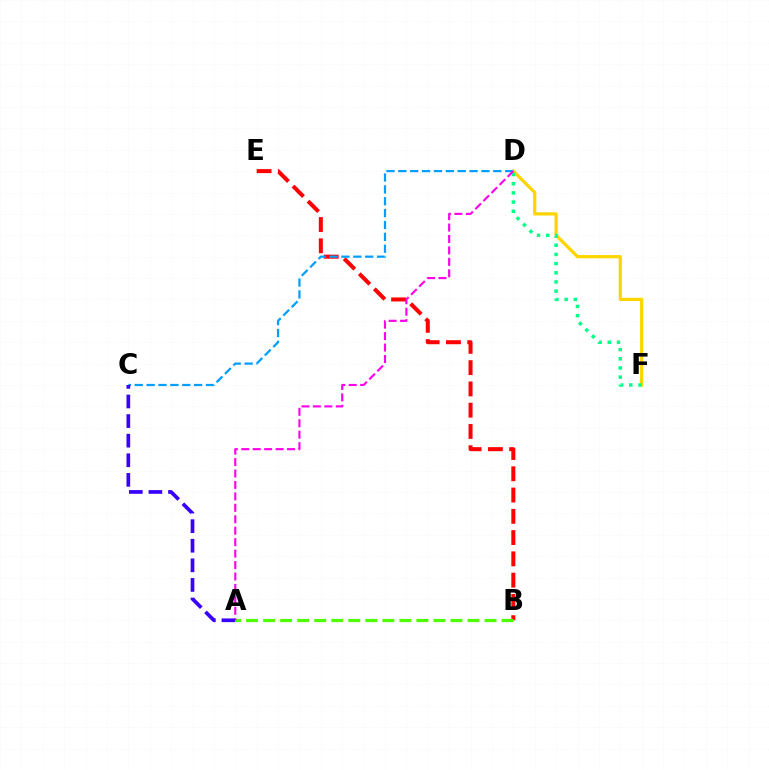{('B', 'E'): [{'color': '#ff0000', 'line_style': 'dashed', 'thickness': 2.89}], ('D', 'F'): [{'color': '#ffd500', 'line_style': 'solid', 'thickness': 2.32}, {'color': '#00ff86', 'line_style': 'dotted', 'thickness': 2.49}], ('A', 'B'): [{'color': '#4fff00', 'line_style': 'dashed', 'thickness': 2.31}], ('C', 'D'): [{'color': '#009eff', 'line_style': 'dashed', 'thickness': 1.61}], ('A', 'D'): [{'color': '#ff00ed', 'line_style': 'dashed', 'thickness': 1.55}], ('A', 'C'): [{'color': '#3700ff', 'line_style': 'dashed', 'thickness': 2.66}]}